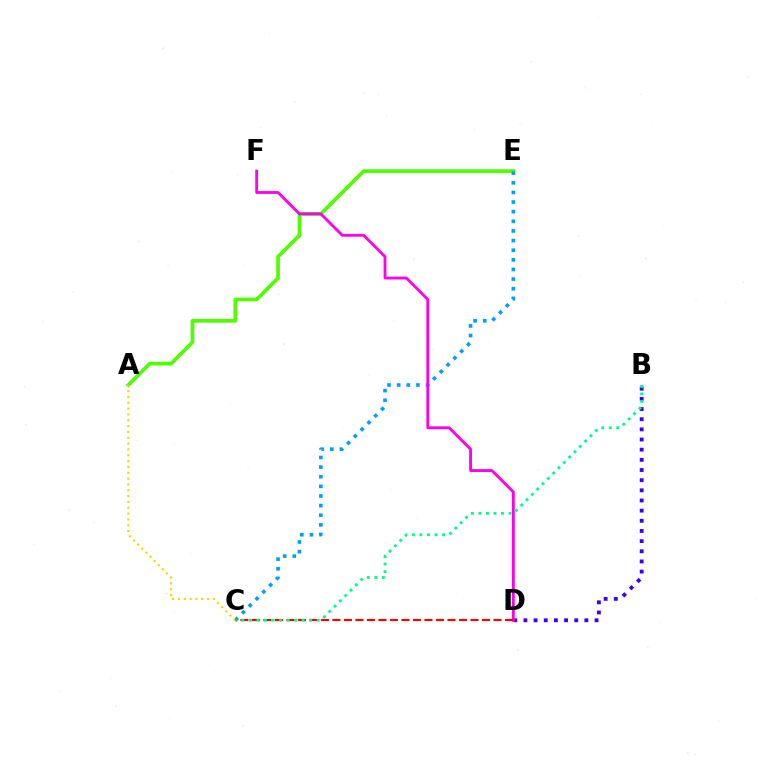{('A', 'E'): [{'color': '#4fff00', 'line_style': 'solid', 'thickness': 2.66}], ('C', 'E'): [{'color': '#009eff', 'line_style': 'dotted', 'thickness': 2.62}], ('B', 'D'): [{'color': '#3700ff', 'line_style': 'dotted', 'thickness': 2.76}], ('D', 'F'): [{'color': '#ff00ed', 'line_style': 'solid', 'thickness': 2.05}], ('A', 'C'): [{'color': '#ffd500', 'line_style': 'dotted', 'thickness': 1.58}], ('C', 'D'): [{'color': '#ff0000', 'line_style': 'dashed', 'thickness': 1.56}], ('B', 'C'): [{'color': '#00ff86', 'line_style': 'dotted', 'thickness': 2.05}]}